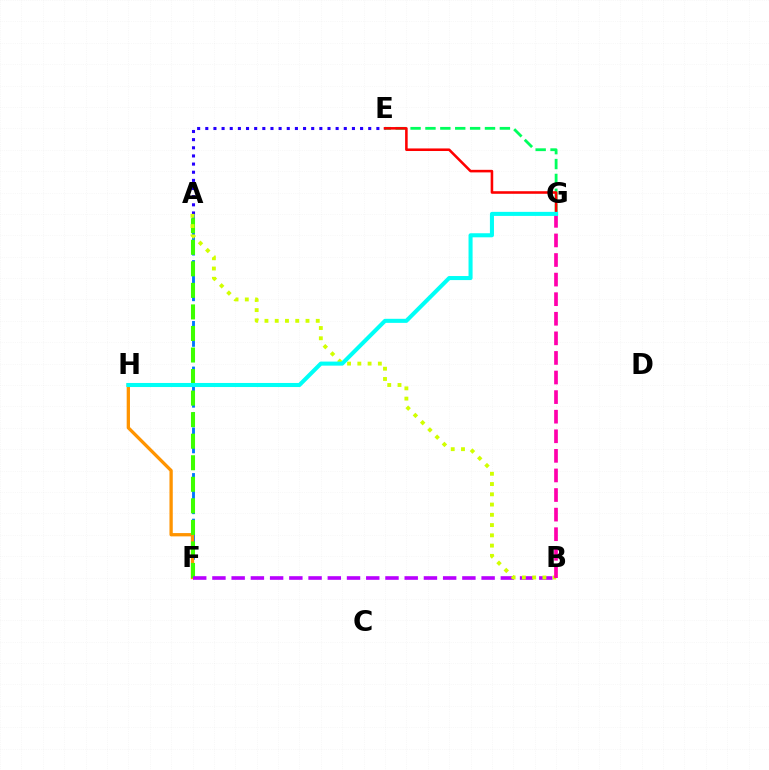{('A', 'F'): [{'color': '#0074ff', 'line_style': 'dashed', 'thickness': 2.07}, {'color': '#3dff00', 'line_style': 'dashed', 'thickness': 2.93}], ('A', 'E'): [{'color': '#2500ff', 'line_style': 'dotted', 'thickness': 2.21}], ('F', 'H'): [{'color': '#ff9400', 'line_style': 'solid', 'thickness': 2.37}], ('E', 'G'): [{'color': '#00ff5c', 'line_style': 'dashed', 'thickness': 2.02}, {'color': '#ff0000', 'line_style': 'solid', 'thickness': 1.85}], ('B', 'F'): [{'color': '#b900ff', 'line_style': 'dashed', 'thickness': 2.61}], ('A', 'B'): [{'color': '#d1ff00', 'line_style': 'dotted', 'thickness': 2.79}], ('B', 'G'): [{'color': '#ff00ac', 'line_style': 'dashed', 'thickness': 2.66}], ('G', 'H'): [{'color': '#00fff6', 'line_style': 'solid', 'thickness': 2.92}]}